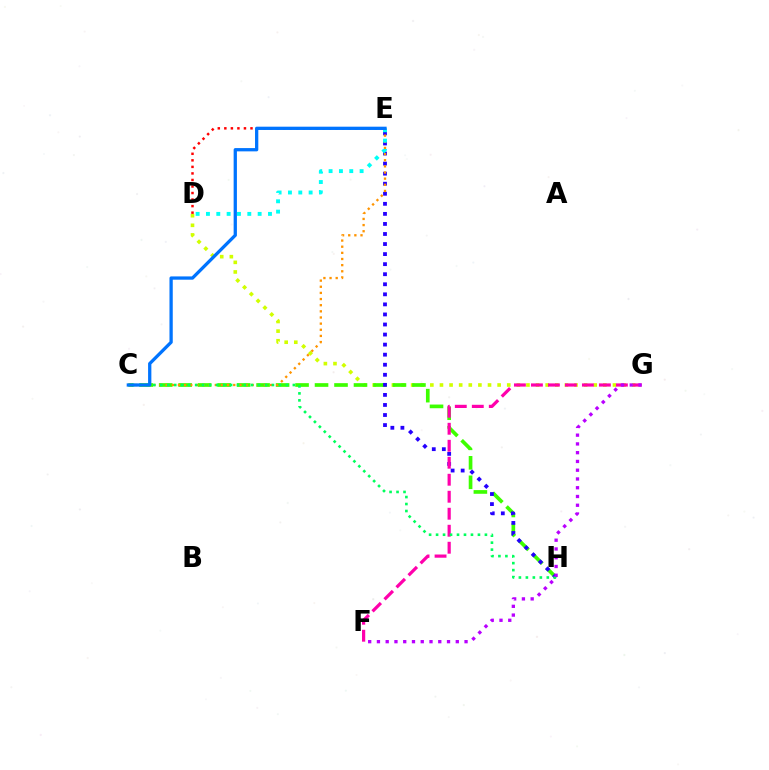{('D', 'G'): [{'color': '#d1ff00', 'line_style': 'dotted', 'thickness': 2.61}], ('C', 'H'): [{'color': '#3dff00', 'line_style': 'dashed', 'thickness': 2.65}, {'color': '#00ff5c', 'line_style': 'dotted', 'thickness': 1.9}], ('E', 'H'): [{'color': '#2500ff', 'line_style': 'dotted', 'thickness': 2.73}], ('C', 'E'): [{'color': '#ff9400', 'line_style': 'dotted', 'thickness': 1.67}, {'color': '#0074ff', 'line_style': 'solid', 'thickness': 2.36}], ('D', 'E'): [{'color': '#00fff6', 'line_style': 'dotted', 'thickness': 2.81}, {'color': '#ff0000', 'line_style': 'dotted', 'thickness': 1.78}], ('F', 'G'): [{'color': '#ff00ac', 'line_style': 'dashed', 'thickness': 2.31}, {'color': '#b900ff', 'line_style': 'dotted', 'thickness': 2.38}]}